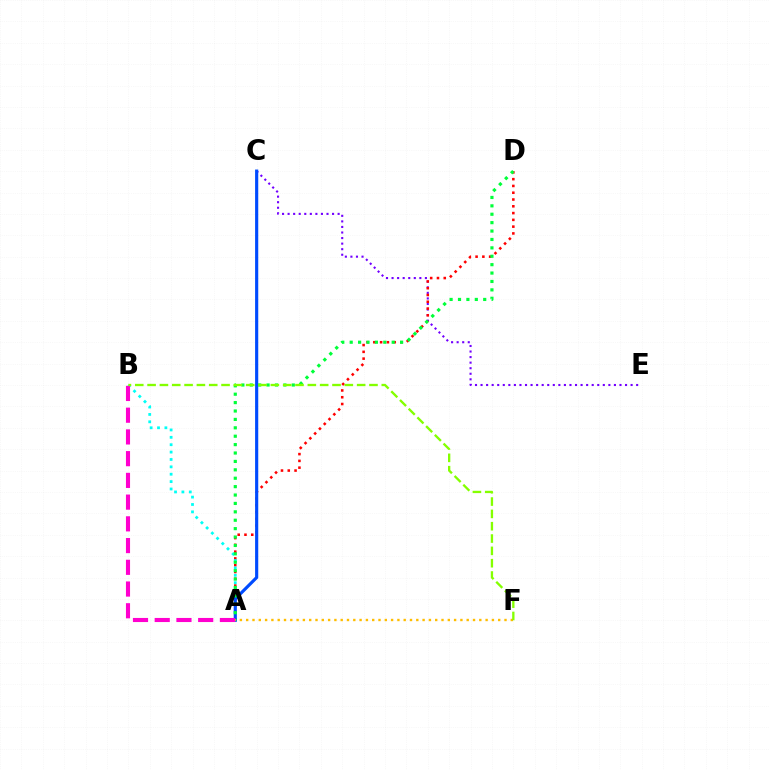{('C', 'E'): [{'color': '#7200ff', 'line_style': 'dotted', 'thickness': 1.51}], ('A', 'D'): [{'color': '#ff0000', 'line_style': 'dotted', 'thickness': 1.84}, {'color': '#00ff39', 'line_style': 'dotted', 'thickness': 2.28}], ('A', 'B'): [{'color': '#00fff6', 'line_style': 'dotted', 'thickness': 2.01}, {'color': '#ff00cf', 'line_style': 'dashed', 'thickness': 2.95}], ('A', 'C'): [{'color': '#004bff', 'line_style': 'solid', 'thickness': 2.27}], ('A', 'F'): [{'color': '#ffbd00', 'line_style': 'dotted', 'thickness': 1.71}], ('B', 'F'): [{'color': '#84ff00', 'line_style': 'dashed', 'thickness': 1.67}]}